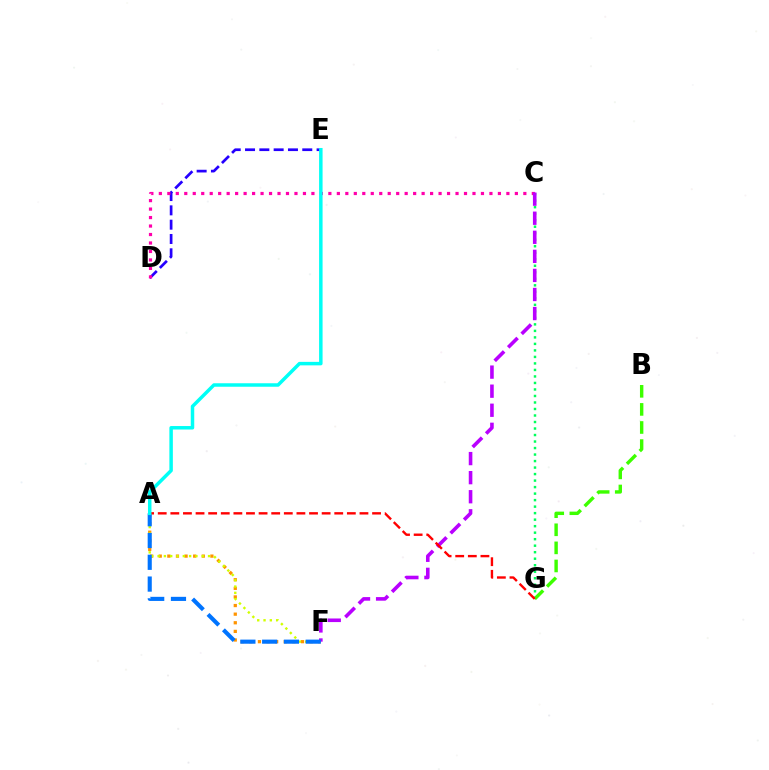{('D', 'E'): [{'color': '#2500ff', 'line_style': 'dashed', 'thickness': 1.94}], ('C', 'G'): [{'color': '#00ff5c', 'line_style': 'dotted', 'thickness': 1.77}], ('A', 'F'): [{'color': '#ff9400', 'line_style': 'dotted', 'thickness': 2.34}, {'color': '#d1ff00', 'line_style': 'dotted', 'thickness': 1.71}, {'color': '#0074ff', 'line_style': 'dashed', 'thickness': 2.96}], ('C', 'D'): [{'color': '#ff00ac', 'line_style': 'dotted', 'thickness': 2.3}], ('C', 'F'): [{'color': '#b900ff', 'line_style': 'dashed', 'thickness': 2.59}], ('B', 'G'): [{'color': '#3dff00', 'line_style': 'dashed', 'thickness': 2.46}], ('A', 'G'): [{'color': '#ff0000', 'line_style': 'dashed', 'thickness': 1.71}], ('A', 'E'): [{'color': '#00fff6', 'line_style': 'solid', 'thickness': 2.51}]}